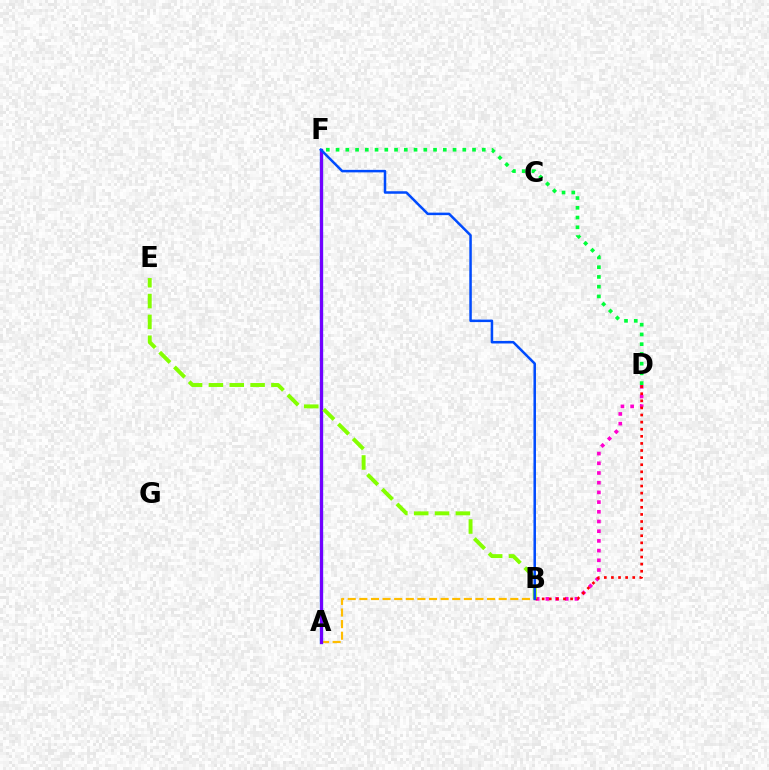{('D', 'F'): [{'color': '#00ff39', 'line_style': 'dotted', 'thickness': 2.65}], ('A', 'B'): [{'color': '#ffbd00', 'line_style': 'dashed', 'thickness': 1.58}], ('B', 'D'): [{'color': '#ff00cf', 'line_style': 'dotted', 'thickness': 2.64}, {'color': '#ff0000', 'line_style': 'dotted', 'thickness': 1.93}], ('A', 'F'): [{'color': '#00fff6', 'line_style': 'solid', 'thickness': 2.33}, {'color': '#7200ff', 'line_style': 'solid', 'thickness': 2.34}], ('B', 'E'): [{'color': '#84ff00', 'line_style': 'dashed', 'thickness': 2.83}], ('B', 'F'): [{'color': '#004bff', 'line_style': 'solid', 'thickness': 1.81}]}